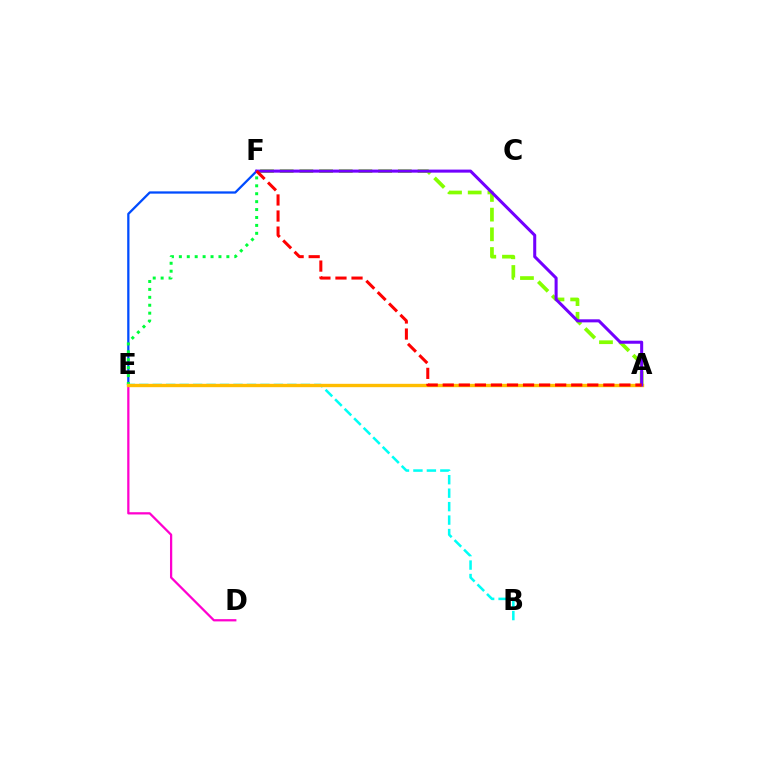{('D', 'E'): [{'color': '#ff00cf', 'line_style': 'solid', 'thickness': 1.62}], ('E', 'F'): [{'color': '#004bff', 'line_style': 'solid', 'thickness': 1.64}, {'color': '#00ff39', 'line_style': 'dotted', 'thickness': 2.15}], ('B', 'E'): [{'color': '#00fff6', 'line_style': 'dashed', 'thickness': 1.83}], ('A', 'F'): [{'color': '#84ff00', 'line_style': 'dashed', 'thickness': 2.67}, {'color': '#7200ff', 'line_style': 'solid', 'thickness': 2.19}, {'color': '#ff0000', 'line_style': 'dashed', 'thickness': 2.18}], ('A', 'E'): [{'color': '#ffbd00', 'line_style': 'solid', 'thickness': 2.42}]}